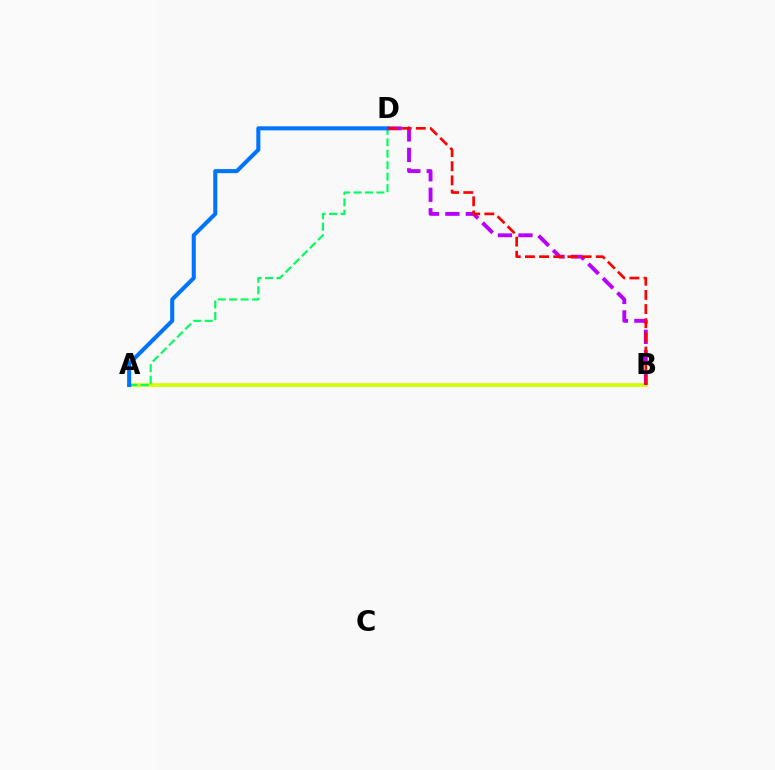{('A', 'B'): [{'color': '#d1ff00', 'line_style': 'solid', 'thickness': 2.68}], ('B', 'D'): [{'color': '#b900ff', 'line_style': 'dashed', 'thickness': 2.78}, {'color': '#ff0000', 'line_style': 'dashed', 'thickness': 1.92}], ('A', 'D'): [{'color': '#00ff5c', 'line_style': 'dashed', 'thickness': 1.56}, {'color': '#0074ff', 'line_style': 'solid', 'thickness': 2.92}]}